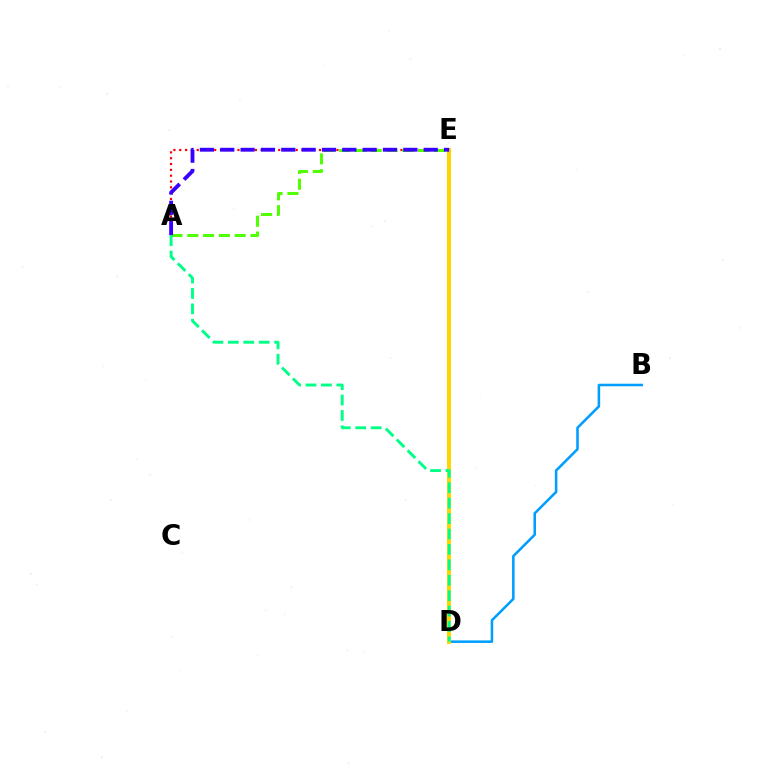{('B', 'D'): [{'color': '#009eff', 'line_style': 'solid', 'thickness': 1.83}], ('D', 'E'): [{'color': '#ff00ed', 'line_style': 'dotted', 'thickness': 1.55}, {'color': '#ffd500', 'line_style': 'solid', 'thickness': 2.87}], ('A', 'E'): [{'color': '#ff0000', 'line_style': 'dotted', 'thickness': 1.58}, {'color': '#4fff00', 'line_style': 'dashed', 'thickness': 2.15}, {'color': '#3700ff', 'line_style': 'dashed', 'thickness': 2.76}], ('A', 'D'): [{'color': '#00ff86', 'line_style': 'dashed', 'thickness': 2.09}]}